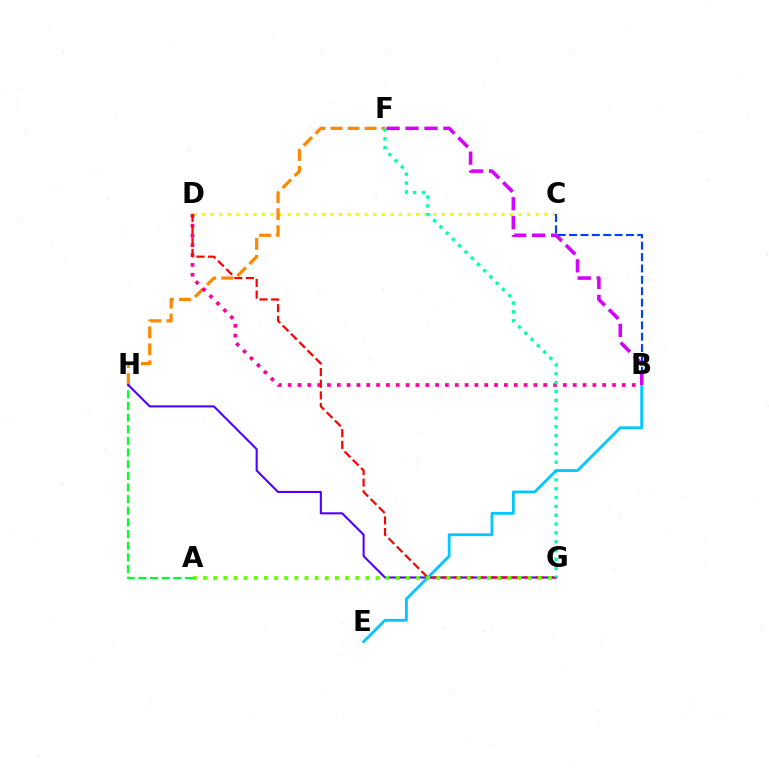{('A', 'H'): [{'color': '#00ff27', 'line_style': 'dashed', 'thickness': 1.58}], ('C', 'D'): [{'color': '#eeff00', 'line_style': 'dotted', 'thickness': 2.32}], ('F', 'H'): [{'color': '#ff8800', 'line_style': 'dashed', 'thickness': 2.31}], ('G', 'H'): [{'color': '#4f00ff', 'line_style': 'solid', 'thickness': 1.5}], ('B', 'D'): [{'color': '#ff00a0', 'line_style': 'dotted', 'thickness': 2.67}], ('D', 'G'): [{'color': '#ff0000', 'line_style': 'dashed', 'thickness': 1.58}], ('F', 'G'): [{'color': '#00ffaf', 'line_style': 'dotted', 'thickness': 2.4}], ('B', 'E'): [{'color': '#00c7ff', 'line_style': 'solid', 'thickness': 2.02}], ('A', 'G'): [{'color': '#66ff00', 'line_style': 'dotted', 'thickness': 2.76}], ('B', 'C'): [{'color': '#003fff', 'line_style': 'dashed', 'thickness': 1.55}], ('B', 'F'): [{'color': '#d600ff', 'line_style': 'dashed', 'thickness': 2.58}]}